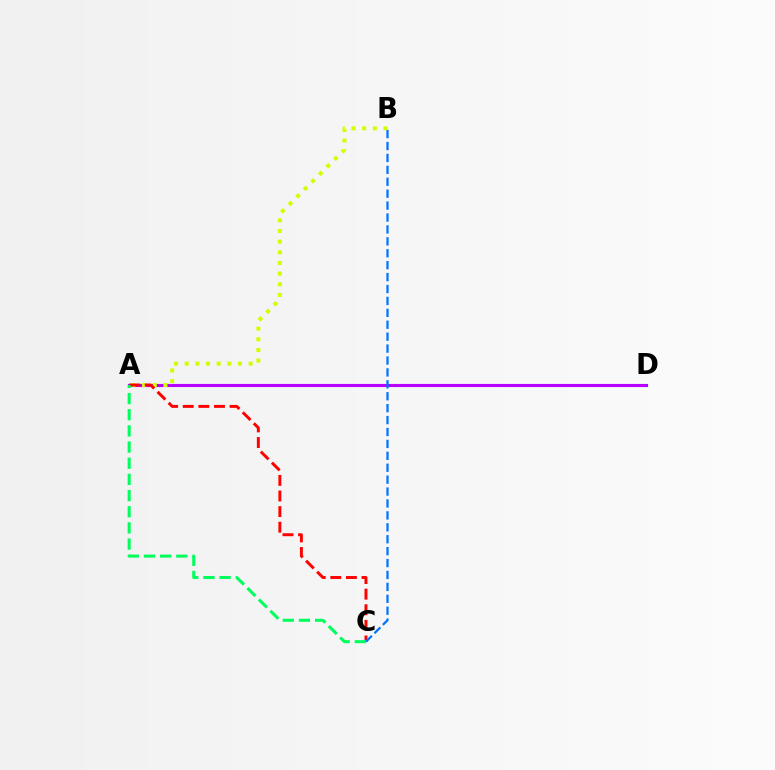{('A', 'D'): [{'color': '#b900ff', 'line_style': 'solid', 'thickness': 2.24}], ('A', 'B'): [{'color': '#d1ff00', 'line_style': 'dotted', 'thickness': 2.9}], ('A', 'C'): [{'color': '#ff0000', 'line_style': 'dashed', 'thickness': 2.12}, {'color': '#00ff5c', 'line_style': 'dashed', 'thickness': 2.2}], ('B', 'C'): [{'color': '#0074ff', 'line_style': 'dashed', 'thickness': 1.62}]}